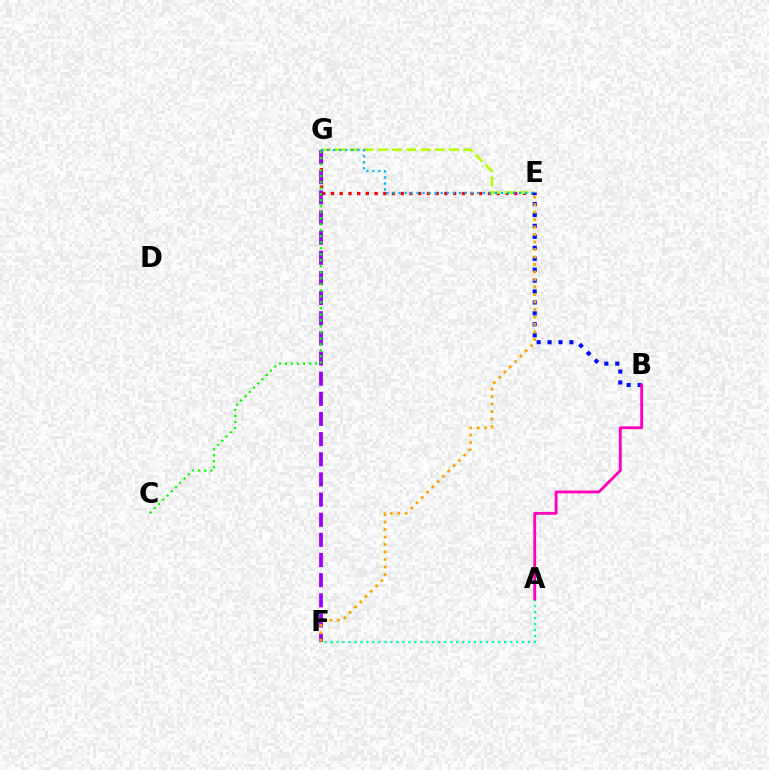{('E', 'G'): [{'color': '#ff0000', 'line_style': 'dotted', 'thickness': 2.37}, {'color': '#b3ff00', 'line_style': 'dashed', 'thickness': 1.94}, {'color': '#00b5ff', 'line_style': 'dotted', 'thickness': 1.64}], ('F', 'G'): [{'color': '#9b00ff', 'line_style': 'dashed', 'thickness': 2.74}], ('A', 'F'): [{'color': '#00ff9d', 'line_style': 'dotted', 'thickness': 1.63}], ('C', 'G'): [{'color': '#08ff00', 'line_style': 'dotted', 'thickness': 1.63}], ('B', 'E'): [{'color': '#0010ff', 'line_style': 'dotted', 'thickness': 2.97}], ('E', 'F'): [{'color': '#ffa500', 'line_style': 'dotted', 'thickness': 2.04}], ('A', 'B'): [{'color': '#ff00bd', 'line_style': 'solid', 'thickness': 2.04}]}